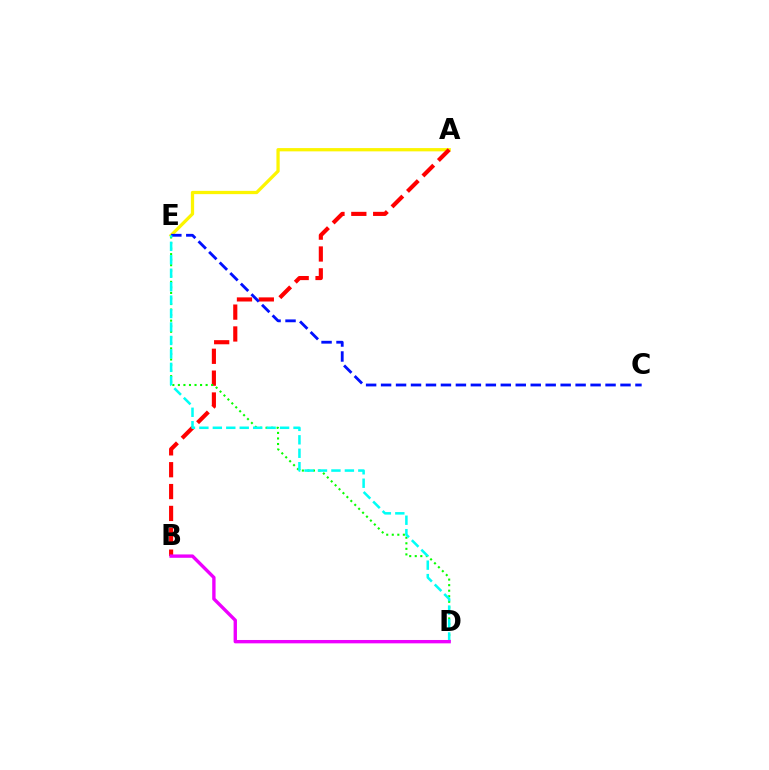{('A', 'E'): [{'color': '#fcf500', 'line_style': 'solid', 'thickness': 2.35}], ('A', 'B'): [{'color': '#ff0000', 'line_style': 'dashed', 'thickness': 2.97}], ('D', 'E'): [{'color': '#08ff00', 'line_style': 'dotted', 'thickness': 1.51}, {'color': '#00fff6', 'line_style': 'dashed', 'thickness': 1.83}], ('C', 'E'): [{'color': '#0010ff', 'line_style': 'dashed', 'thickness': 2.03}], ('B', 'D'): [{'color': '#ee00ff', 'line_style': 'solid', 'thickness': 2.42}]}